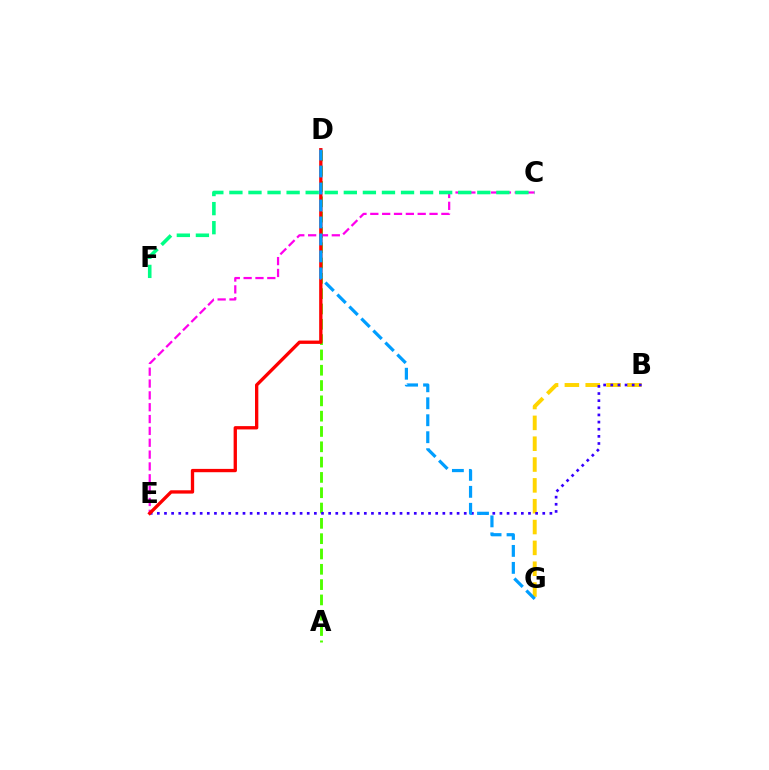{('A', 'D'): [{'color': '#4fff00', 'line_style': 'dashed', 'thickness': 2.08}], ('C', 'E'): [{'color': '#ff00ed', 'line_style': 'dashed', 'thickness': 1.61}], ('C', 'F'): [{'color': '#00ff86', 'line_style': 'dashed', 'thickness': 2.59}], ('B', 'G'): [{'color': '#ffd500', 'line_style': 'dashed', 'thickness': 2.83}], ('B', 'E'): [{'color': '#3700ff', 'line_style': 'dotted', 'thickness': 1.94}], ('D', 'E'): [{'color': '#ff0000', 'line_style': 'solid', 'thickness': 2.39}], ('D', 'G'): [{'color': '#009eff', 'line_style': 'dashed', 'thickness': 2.31}]}